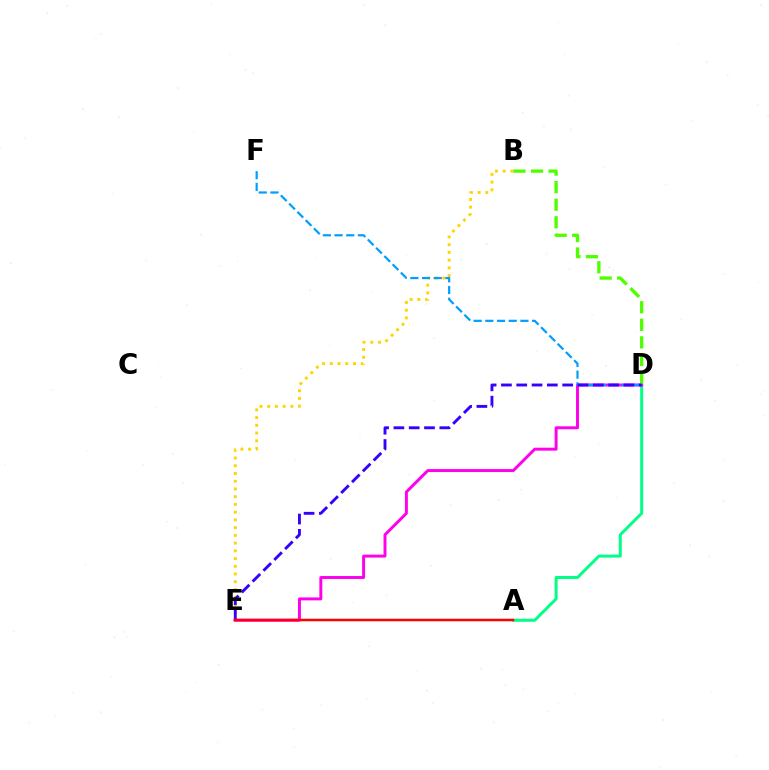{('B', 'E'): [{'color': '#ffd500', 'line_style': 'dotted', 'thickness': 2.1}], ('A', 'D'): [{'color': '#00ff86', 'line_style': 'solid', 'thickness': 2.15}], ('D', 'E'): [{'color': '#ff00ed', 'line_style': 'solid', 'thickness': 2.13}, {'color': '#3700ff', 'line_style': 'dashed', 'thickness': 2.08}], ('D', 'F'): [{'color': '#009eff', 'line_style': 'dashed', 'thickness': 1.59}], ('B', 'D'): [{'color': '#4fff00', 'line_style': 'dashed', 'thickness': 2.39}], ('A', 'E'): [{'color': '#ff0000', 'line_style': 'solid', 'thickness': 1.8}]}